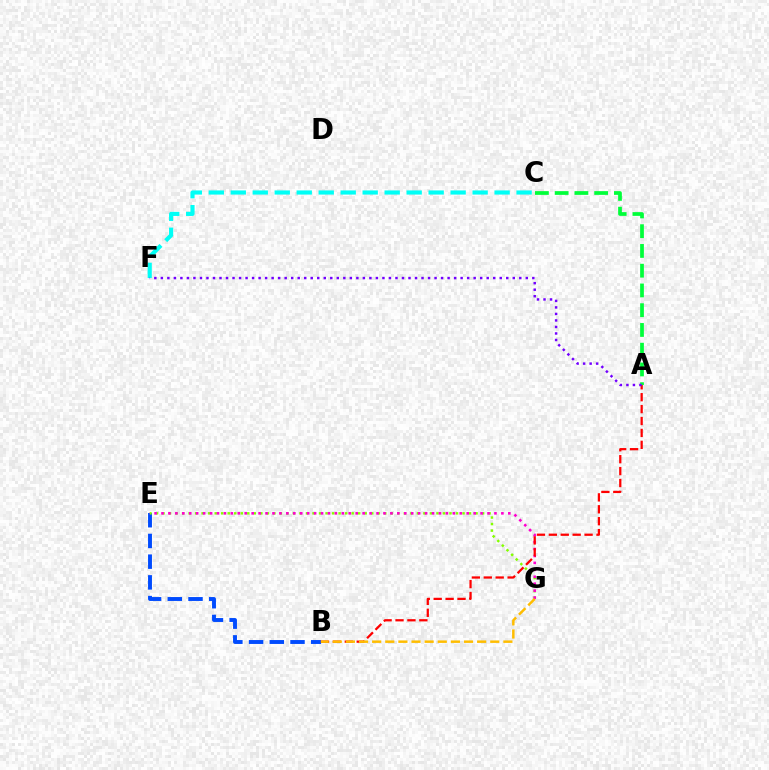{('C', 'F'): [{'color': '#00fff6', 'line_style': 'dashed', 'thickness': 2.99}], ('B', 'E'): [{'color': '#004bff', 'line_style': 'dashed', 'thickness': 2.81}], ('E', 'G'): [{'color': '#84ff00', 'line_style': 'dotted', 'thickness': 1.77}, {'color': '#ff00cf', 'line_style': 'dotted', 'thickness': 1.88}], ('A', 'C'): [{'color': '#00ff39', 'line_style': 'dashed', 'thickness': 2.68}], ('A', 'B'): [{'color': '#ff0000', 'line_style': 'dashed', 'thickness': 1.62}], ('B', 'G'): [{'color': '#ffbd00', 'line_style': 'dashed', 'thickness': 1.78}], ('A', 'F'): [{'color': '#7200ff', 'line_style': 'dotted', 'thickness': 1.77}]}